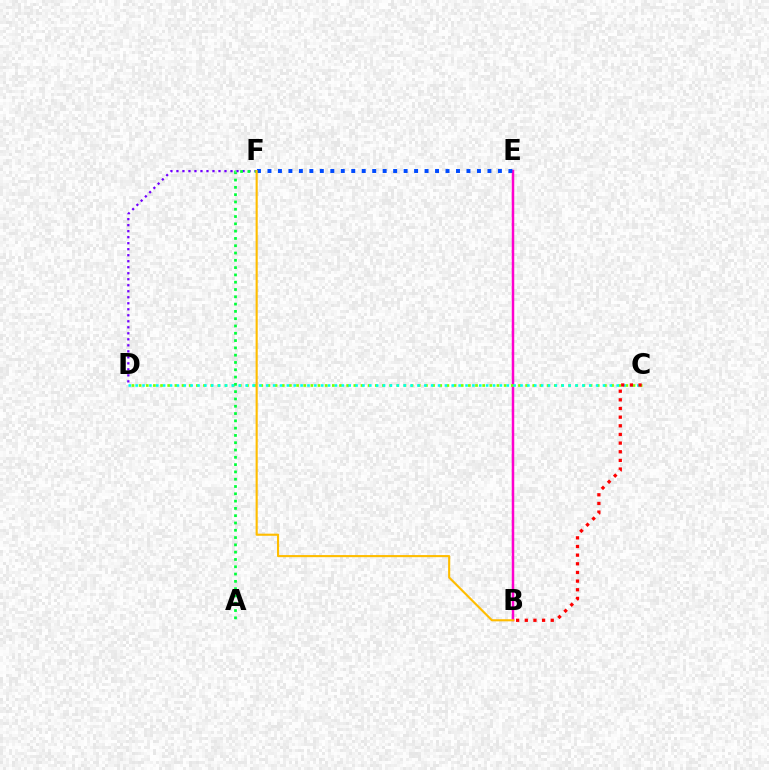{('B', 'E'): [{'color': '#ff00cf', 'line_style': 'solid', 'thickness': 1.79}], ('C', 'D'): [{'color': '#84ff00', 'line_style': 'dotted', 'thickness': 1.94}, {'color': '#00fff6', 'line_style': 'dotted', 'thickness': 1.87}], ('D', 'F'): [{'color': '#7200ff', 'line_style': 'dotted', 'thickness': 1.63}], ('A', 'F'): [{'color': '#00ff39', 'line_style': 'dotted', 'thickness': 1.98}], ('E', 'F'): [{'color': '#004bff', 'line_style': 'dotted', 'thickness': 2.85}], ('B', 'F'): [{'color': '#ffbd00', 'line_style': 'solid', 'thickness': 1.53}], ('B', 'C'): [{'color': '#ff0000', 'line_style': 'dotted', 'thickness': 2.35}]}